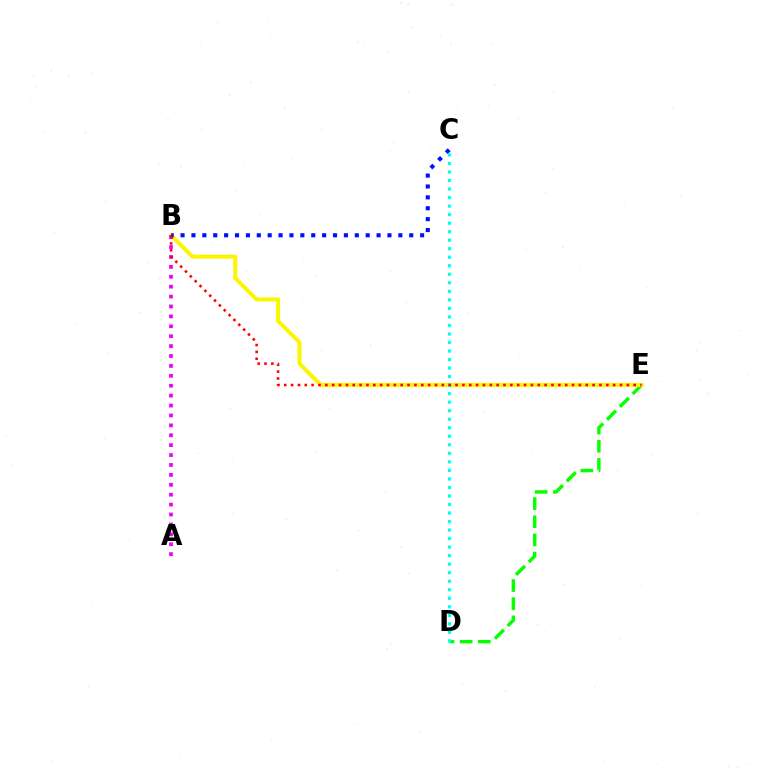{('D', 'E'): [{'color': '#08ff00', 'line_style': 'dashed', 'thickness': 2.47}], ('B', 'E'): [{'color': '#fcf500', 'line_style': 'solid', 'thickness': 2.89}, {'color': '#ff0000', 'line_style': 'dotted', 'thickness': 1.86}], ('A', 'B'): [{'color': '#ee00ff', 'line_style': 'dotted', 'thickness': 2.69}], ('B', 'C'): [{'color': '#0010ff', 'line_style': 'dotted', 'thickness': 2.96}], ('C', 'D'): [{'color': '#00fff6', 'line_style': 'dotted', 'thickness': 2.32}]}